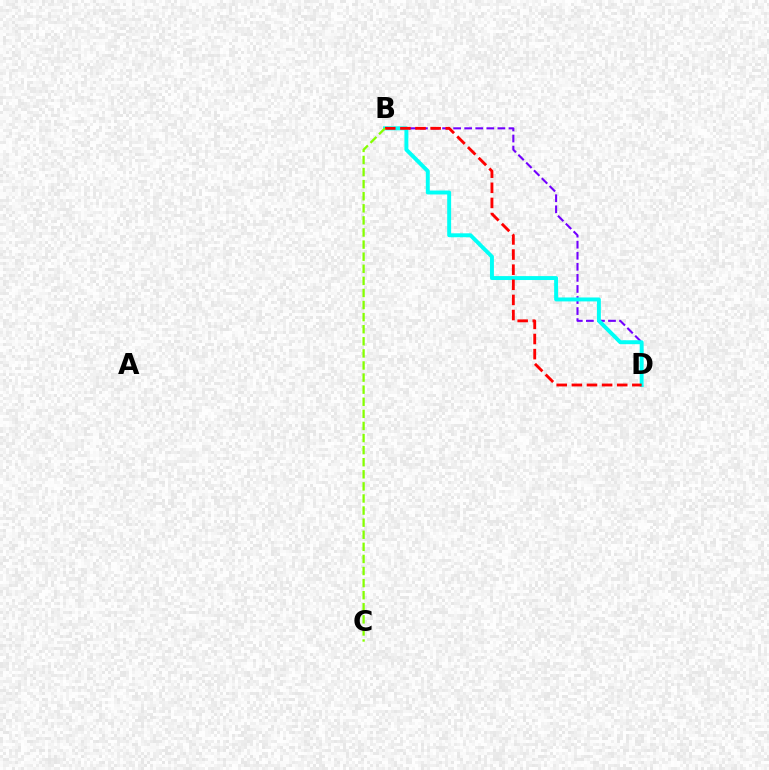{('B', 'D'): [{'color': '#7200ff', 'line_style': 'dashed', 'thickness': 1.5}, {'color': '#00fff6', 'line_style': 'solid', 'thickness': 2.83}, {'color': '#ff0000', 'line_style': 'dashed', 'thickness': 2.05}], ('B', 'C'): [{'color': '#84ff00', 'line_style': 'dashed', 'thickness': 1.64}]}